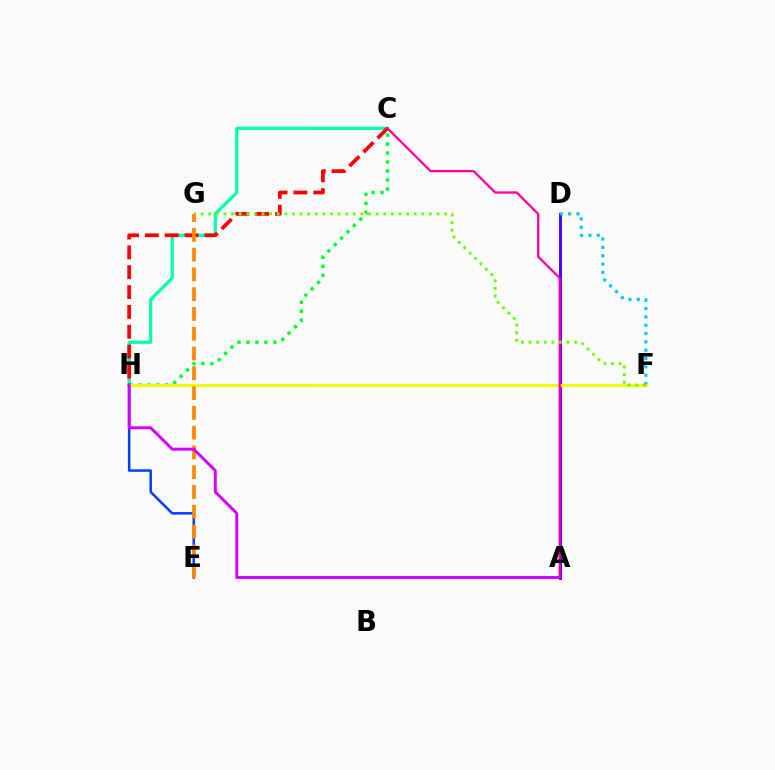{('C', 'H'): [{'color': '#00ffaf', 'line_style': 'solid', 'thickness': 2.31}, {'color': '#00ff27', 'line_style': 'dotted', 'thickness': 2.44}, {'color': '#ff0000', 'line_style': 'dashed', 'thickness': 2.7}], ('A', 'D'): [{'color': '#4f00ff', 'line_style': 'solid', 'thickness': 2.11}], ('D', 'F'): [{'color': '#00c7ff', 'line_style': 'dotted', 'thickness': 2.26}], ('E', 'H'): [{'color': '#003fff', 'line_style': 'solid', 'thickness': 1.81}], ('F', 'H'): [{'color': '#eeff00', 'line_style': 'solid', 'thickness': 2.11}], ('A', 'C'): [{'color': '#ff00a0', 'line_style': 'solid', 'thickness': 1.66}], ('F', 'G'): [{'color': '#66ff00', 'line_style': 'dotted', 'thickness': 2.07}], ('E', 'G'): [{'color': '#ff8800', 'line_style': 'dashed', 'thickness': 2.69}], ('A', 'H'): [{'color': '#d600ff', 'line_style': 'solid', 'thickness': 2.12}]}